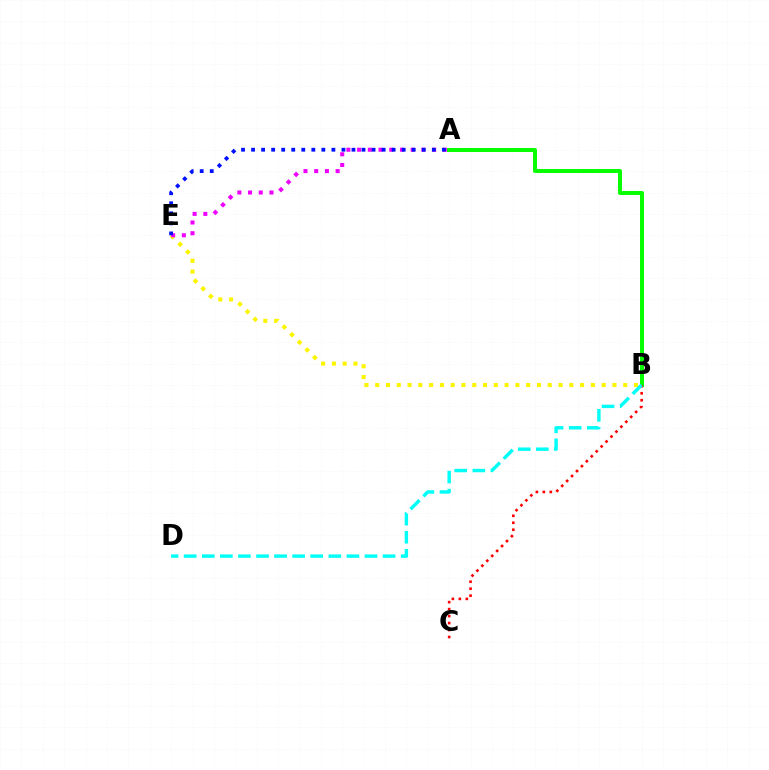{('B', 'E'): [{'color': '#fcf500', 'line_style': 'dotted', 'thickness': 2.93}], ('A', 'B'): [{'color': '#08ff00', 'line_style': 'solid', 'thickness': 2.87}], ('A', 'E'): [{'color': '#ee00ff', 'line_style': 'dotted', 'thickness': 2.91}, {'color': '#0010ff', 'line_style': 'dotted', 'thickness': 2.73}], ('B', 'C'): [{'color': '#ff0000', 'line_style': 'dotted', 'thickness': 1.89}], ('B', 'D'): [{'color': '#00fff6', 'line_style': 'dashed', 'thickness': 2.46}]}